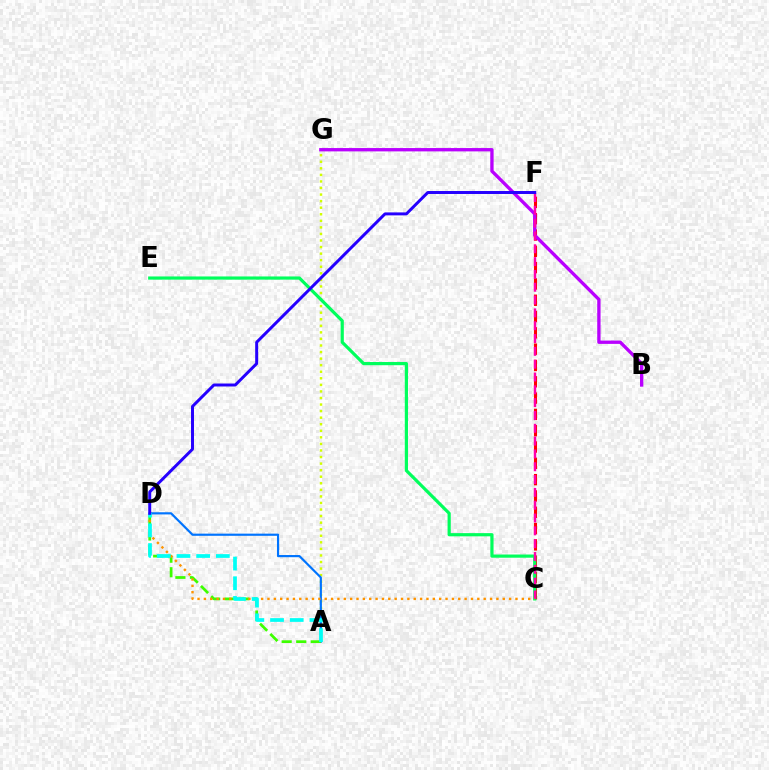{('A', 'G'): [{'color': '#d1ff00', 'line_style': 'dotted', 'thickness': 1.78}], ('C', 'F'): [{'color': '#ff0000', 'line_style': 'dashed', 'thickness': 2.22}, {'color': '#ff00ac', 'line_style': 'dashed', 'thickness': 1.74}], ('B', 'G'): [{'color': '#b900ff', 'line_style': 'solid', 'thickness': 2.4}], ('A', 'D'): [{'color': '#0074ff', 'line_style': 'solid', 'thickness': 1.57}, {'color': '#3dff00', 'line_style': 'dashed', 'thickness': 1.98}, {'color': '#00fff6', 'line_style': 'dashed', 'thickness': 2.68}], ('C', 'E'): [{'color': '#00ff5c', 'line_style': 'solid', 'thickness': 2.3}], ('C', 'D'): [{'color': '#ff9400', 'line_style': 'dotted', 'thickness': 1.73}], ('D', 'F'): [{'color': '#2500ff', 'line_style': 'solid', 'thickness': 2.14}]}